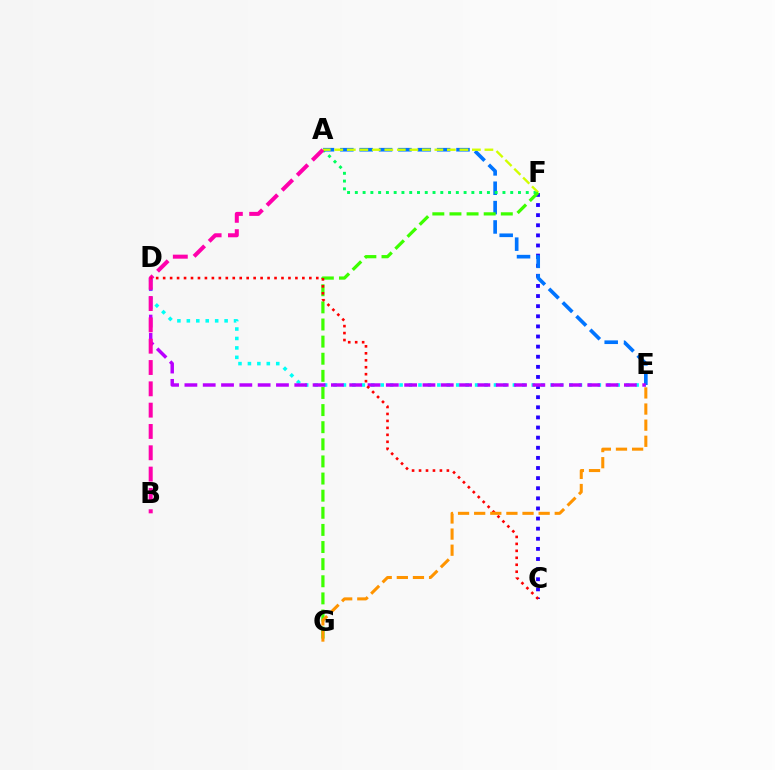{('D', 'E'): [{'color': '#00fff6', 'line_style': 'dotted', 'thickness': 2.57}, {'color': '#b900ff', 'line_style': 'dashed', 'thickness': 2.49}], ('C', 'F'): [{'color': '#2500ff', 'line_style': 'dotted', 'thickness': 2.75}], ('A', 'E'): [{'color': '#0074ff', 'line_style': 'dashed', 'thickness': 2.63}], ('A', 'F'): [{'color': '#00ff5c', 'line_style': 'dotted', 'thickness': 2.11}, {'color': '#d1ff00', 'line_style': 'dashed', 'thickness': 1.7}], ('F', 'G'): [{'color': '#3dff00', 'line_style': 'dashed', 'thickness': 2.33}], ('A', 'B'): [{'color': '#ff00ac', 'line_style': 'dashed', 'thickness': 2.9}], ('C', 'D'): [{'color': '#ff0000', 'line_style': 'dotted', 'thickness': 1.89}], ('E', 'G'): [{'color': '#ff9400', 'line_style': 'dashed', 'thickness': 2.19}]}